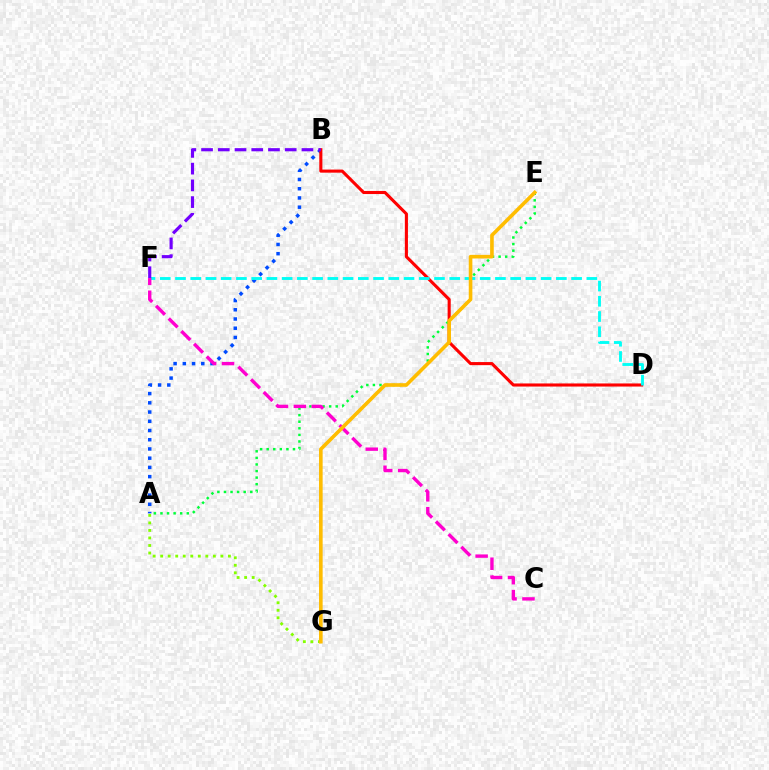{('A', 'B'): [{'color': '#004bff', 'line_style': 'dotted', 'thickness': 2.51}], ('B', 'D'): [{'color': '#ff0000', 'line_style': 'solid', 'thickness': 2.23}], ('A', 'E'): [{'color': '#00ff39', 'line_style': 'dotted', 'thickness': 1.79}], ('A', 'G'): [{'color': '#84ff00', 'line_style': 'dotted', 'thickness': 2.04}], ('D', 'F'): [{'color': '#00fff6', 'line_style': 'dashed', 'thickness': 2.07}], ('B', 'F'): [{'color': '#7200ff', 'line_style': 'dashed', 'thickness': 2.27}], ('C', 'F'): [{'color': '#ff00cf', 'line_style': 'dashed', 'thickness': 2.43}], ('E', 'G'): [{'color': '#ffbd00', 'line_style': 'solid', 'thickness': 2.6}]}